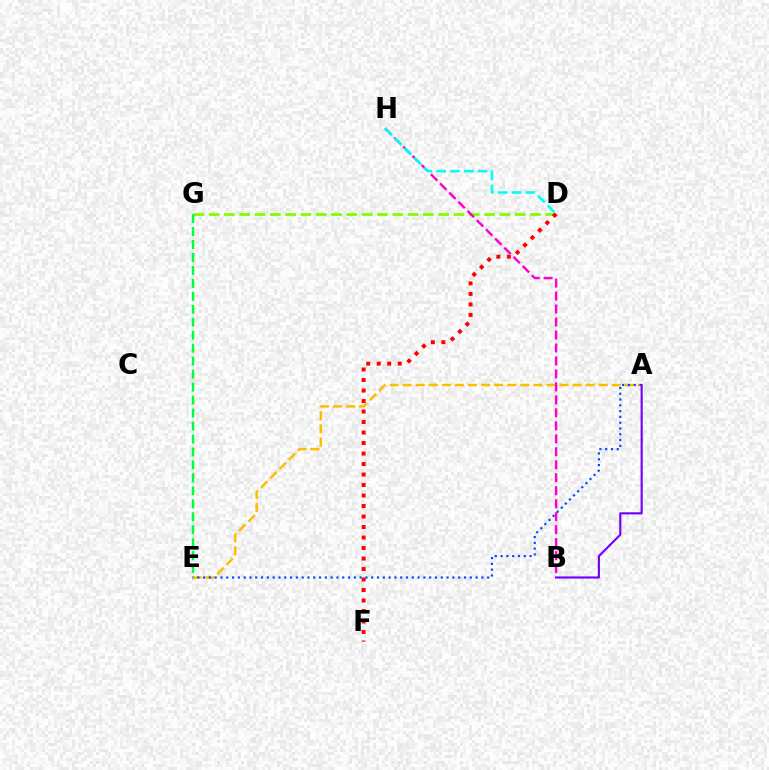{('D', 'G'): [{'color': '#84ff00', 'line_style': 'dashed', 'thickness': 2.08}], ('A', 'E'): [{'color': '#ffbd00', 'line_style': 'dashed', 'thickness': 1.78}, {'color': '#004bff', 'line_style': 'dotted', 'thickness': 1.58}], ('B', 'H'): [{'color': '#ff00cf', 'line_style': 'dashed', 'thickness': 1.76}], ('A', 'B'): [{'color': '#7200ff', 'line_style': 'solid', 'thickness': 1.54}], ('E', 'G'): [{'color': '#00ff39', 'line_style': 'dashed', 'thickness': 1.76}], ('D', 'F'): [{'color': '#ff0000', 'line_style': 'dotted', 'thickness': 2.85}], ('D', 'H'): [{'color': '#00fff6', 'line_style': 'dashed', 'thickness': 1.88}]}